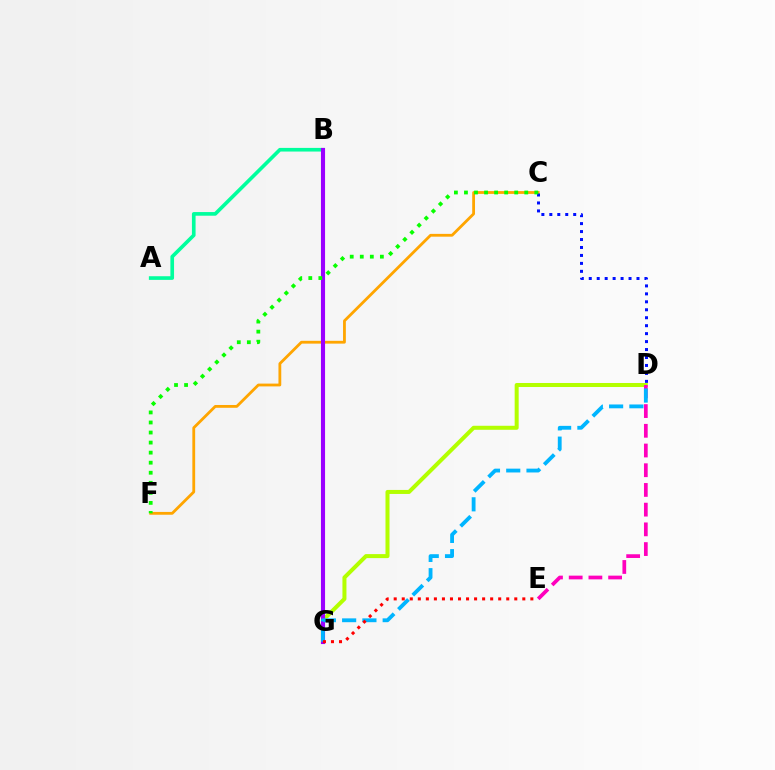{('D', 'G'): [{'color': '#b3ff00', 'line_style': 'solid', 'thickness': 2.89}, {'color': '#00b5ff', 'line_style': 'dashed', 'thickness': 2.75}], ('D', 'E'): [{'color': '#ff00bd', 'line_style': 'dashed', 'thickness': 2.68}], ('C', 'F'): [{'color': '#ffa500', 'line_style': 'solid', 'thickness': 2.02}, {'color': '#08ff00', 'line_style': 'dotted', 'thickness': 2.73}], ('C', 'D'): [{'color': '#0010ff', 'line_style': 'dotted', 'thickness': 2.16}], ('A', 'B'): [{'color': '#00ff9d', 'line_style': 'solid', 'thickness': 2.63}], ('B', 'G'): [{'color': '#9b00ff', 'line_style': 'solid', 'thickness': 2.96}], ('E', 'G'): [{'color': '#ff0000', 'line_style': 'dotted', 'thickness': 2.18}]}